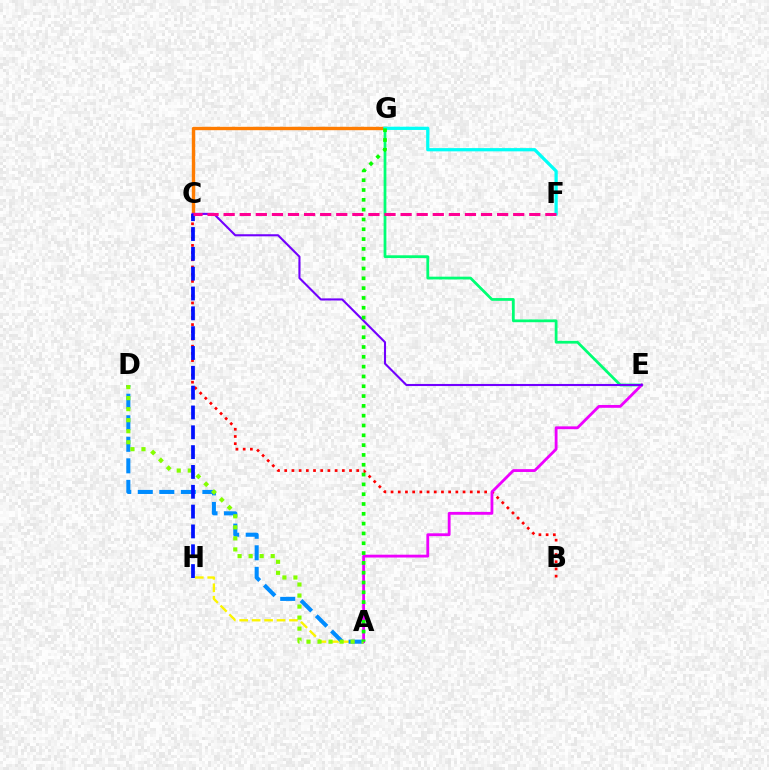{('C', 'G'): [{'color': '#ff7c00', 'line_style': 'solid', 'thickness': 2.44}], ('E', 'G'): [{'color': '#00ff74', 'line_style': 'solid', 'thickness': 1.99}], ('A', 'H'): [{'color': '#fcf500', 'line_style': 'dashed', 'thickness': 1.69}], ('B', 'C'): [{'color': '#ff0000', 'line_style': 'dotted', 'thickness': 1.96}], ('A', 'D'): [{'color': '#008cff', 'line_style': 'dashed', 'thickness': 2.92}, {'color': '#84ff00', 'line_style': 'dotted', 'thickness': 3.0}], ('A', 'E'): [{'color': '#ee00ff', 'line_style': 'solid', 'thickness': 2.03}], ('F', 'G'): [{'color': '#00fff6', 'line_style': 'solid', 'thickness': 2.34}], ('C', 'E'): [{'color': '#7200ff', 'line_style': 'solid', 'thickness': 1.51}], ('C', 'H'): [{'color': '#0010ff', 'line_style': 'dashed', 'thickness': 2.69}], ('C', 'F'): [{'color': '#ff0094', 'line_style': 'dashed', 'thickness': 2.19}], ('A', 'G'): [{'color': '#08ff00', 'line_style': 'dotted', 'thickness': 2.67}]}